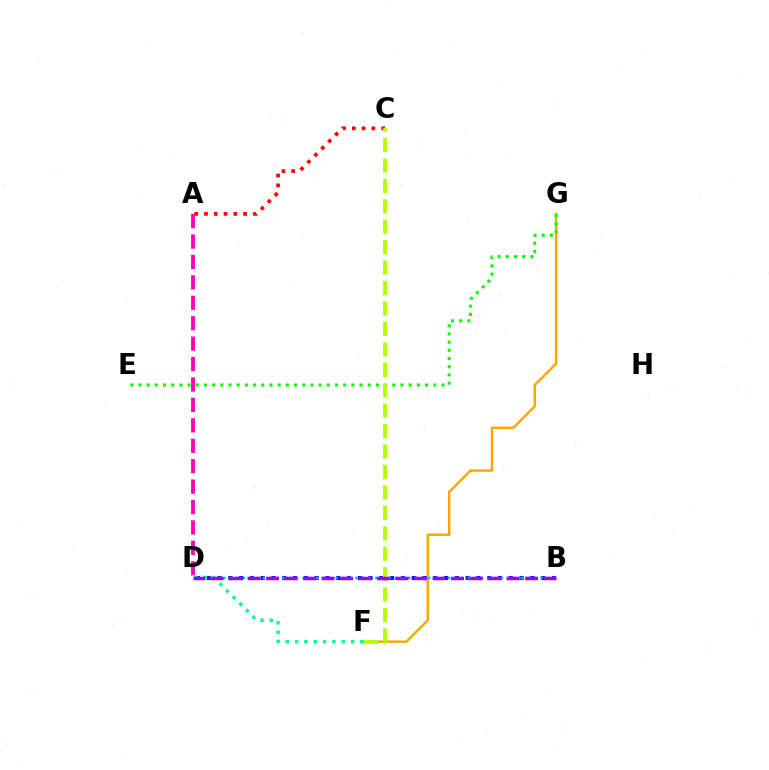{('A', 'D'): [{'color': '#ff00bd', 'line_style': 'dashed', 'thickness': 2.77}], ('F', 'G'): [{'color': '#ffa500', 'line_style': 'solid', 'thickness': 1.74}], ('A', 'C'): [{'color': '#ff0000', 'line_style': 'dotted', 'thickness': 2.66}], ('B', 'D'): [{'color': '#0010ff', 'line_style': 'dotted', 'thickness': 2.93}, {'color': '#00b5ff', 'line_style': 'dotted', 'thickness': 1.8}, {'color': '#9b00ff', 'line_style': 'dashed', 'thickness': 2.51}], ('D', 'F'): [{'color': '#00ff9d', 'line_style': 'dotted', 'thickness': 2.53}], ('E', 'G'): [{'color': '#08ff00', 'line_style': 'dotted', 'thickness': 2.22}], ('C', 'F'): [{'color': '#b3ff00', 'line_style': 'dashed', 'thickness': 2.78}]}